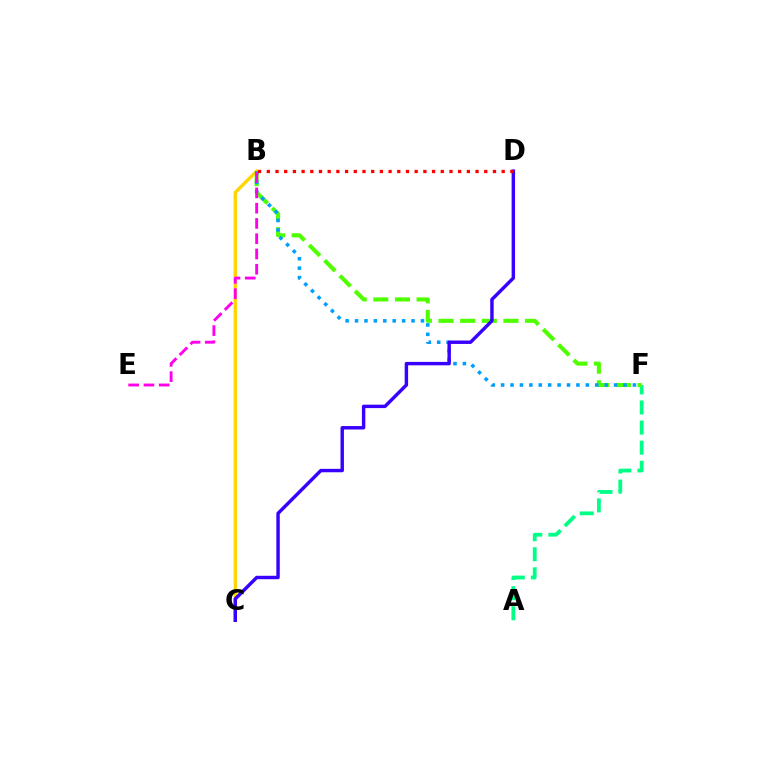{('A', 'F'): [{'color': '#00ff86', 'line_style': 'dashed', 'thickness': 2.73}], ('B', 'F'): [{'color': '#4fff00', 'line_style': 'dashed', 'thickness': 2.94}, {'color': '#009eff', 'line_style': 'dotted', 'thickness': 2.56}], ('B', 'C'): [{'color': '#ffd500', 'line_style': 'solid', 'thickness': 2.41}], ('B', 'E'): [{'color': '#ff00ed', 'line_style': 'dashed', 'thickness': 2.07}], ('C', 'D'): [{'color': '#3700ff', 'line_style': 'solid', 'thickness': 2.46}], ('B', 'D'): [{'color': '#ff0000', 'line_style': 'dotted', 'thickness': 2.36}]}